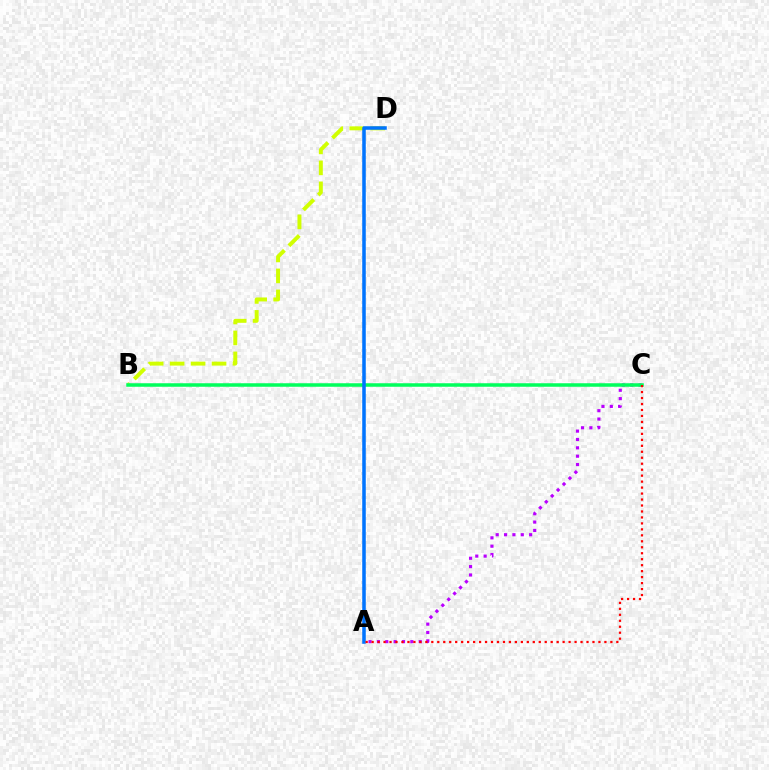{('B', 'D'): [{'color': '#d1ff00', 'line_style': 'dashed', 'thickness': 2.85}], ('A', 'C'): [{'color': '#b900ff', 'line_style': 'dotted', 'thickness': 2.27}, {'color': '#ff0000', 'line_style': 'dotted', 'thickness': 1.62}], ('B', 'C'): [{'color': '#00ff5c', 'line_style': 'solid', 'thickness': 2.52}], ('A', 'D'): [{'color': '#0074ff', 'line_style': 'solid', 'thickness': 2.55}]}